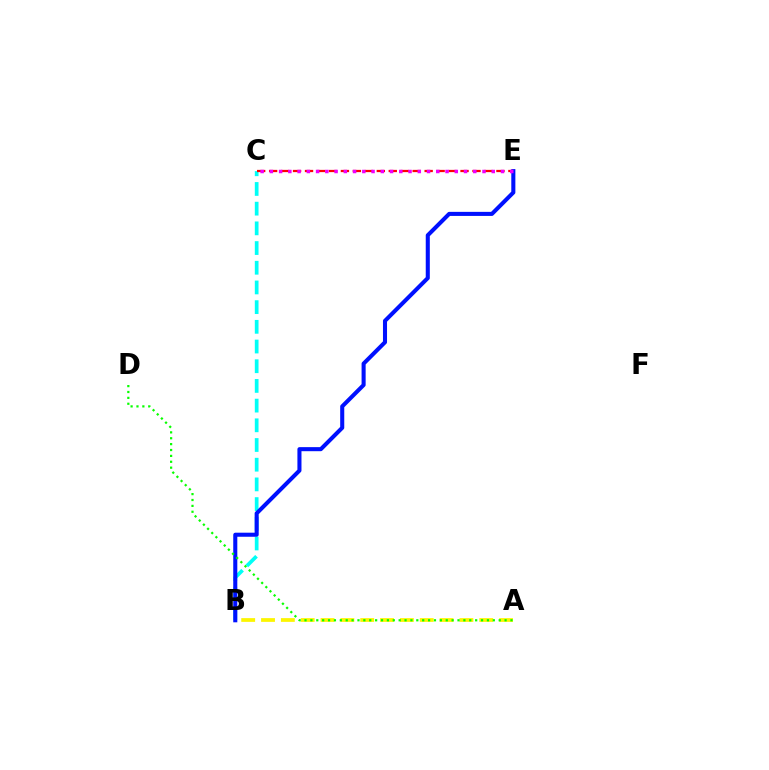{('A', 'B'): [{'color': '#fcf500', 'line_style': 'dashed', 'thickness': 2.69}], ('B', 'C'): [{'color': '#00fff6', 'line_style': 'dashed', 'thickness': 2.68}], ('B', 'E'): [{'color': '#0010ff', 'line_style': 'solid', 'thickness': 2.93}], ('C', 'E'): [{'color': '#ff0000', 'line_style': 'dashed', 'thickness': 1.63}, {'color': '#ee00ff', 'line_style': 'dotted', 'thickness': 2.51}], ('A', 'D'): [{'color': '#08ff00', 'line_style': 'dotted', 'thickness': 1.6}]}